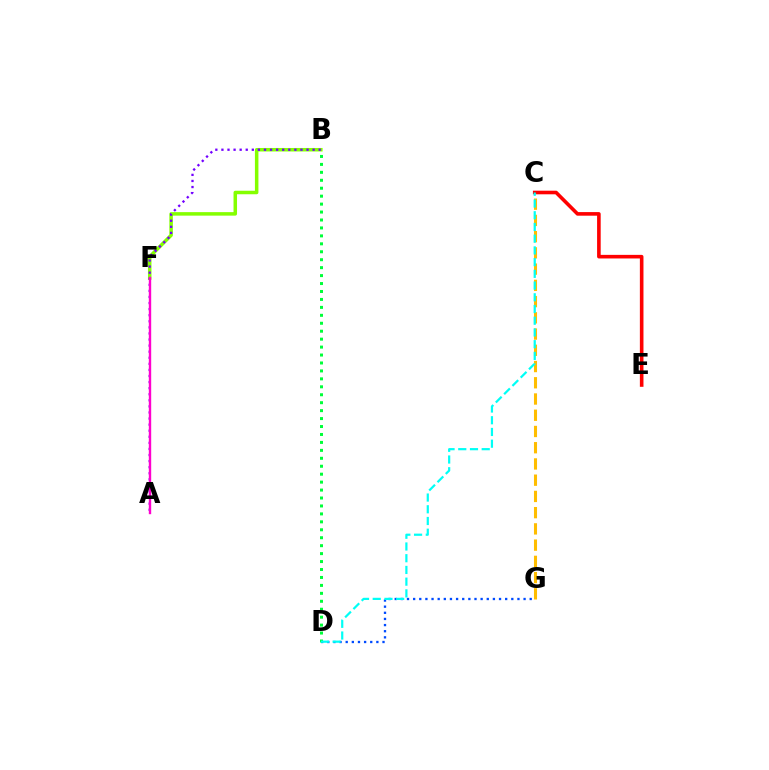{('C', 'E'): [{'color': '#ff0000', 'line_style': 'solid', 'thickness': 2.59}], ('D', 'G'): [{'color': '#004bff', 'line_style': 'dotted', 'thickness': 1.67}], ('B', 'F'): [{'color': '#84ff00', 'line_style': 'solid', 'thickness': 2.52}], ('B', 'D'): [{'color': '#00ff39', 'line_style': 'dotted', 'thickness': 2.16}], ('A', 'B'): [{'color': '#7200ff', 'line_style': 'dotted', 'thickness': 1.65}], ('C', 'G'): [{'color': '#ffbd00', 'line_style': 'dashed', 'thickness': 2.21}], ('A', 'F'): [{'color': '#ff00cf', 'line_style': 'solid', 'thickness': 1.71}], ('C', 'D'): [{'color': '#00fff6', 'line_style': 'dashed', 'thickness': 1.59}]}